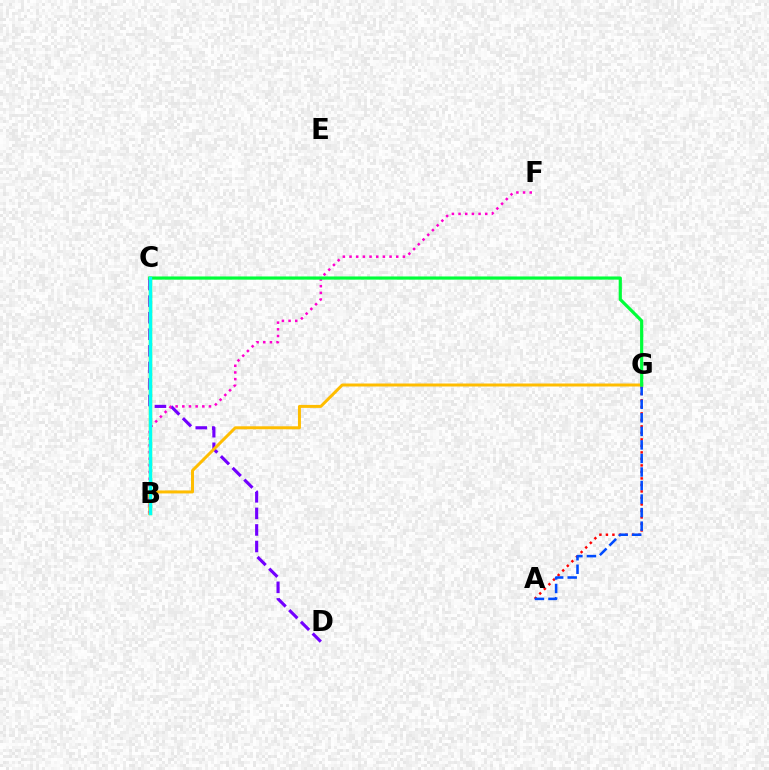{('A', 'G'): [{'color': '#ff0000', 'line_style': 'dotted', 'thickness': 1.77}, {'color': '#004bff', 'line_style': 'dashed', 'thickness': 1.84}], ('C', 'D'): [{'color': '#7200ff', 'line_style': 'dashed', 'thickness': 2.25}], ('B', 'C'): [{'color': '#84ff00', 'line_style': 'solid', 'thickness': 2.42}, {'color': '#00fff6', 'line_style': 'solid', 'thickness': 2.41}], ('B', 'G'): [{'color': '#ffbd00', 'line_style': 'solid', 'thickness': 2.15}], ('B', 'F'): [{'color': '#ff00cf', 'line_style': 'dotted', 'thickness': 1.81}], ('C', 'G'): [{'color': '#00ff39', 'line_style': 'solid', 'thickness': 2.29}]}